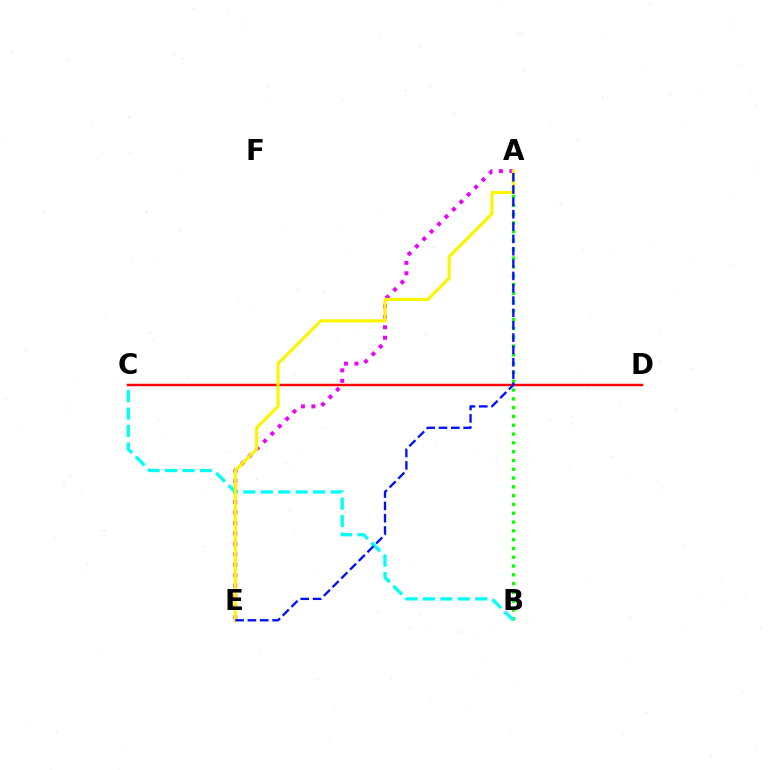{('A', 'B'): [{'color': '#08ff00', 'line_style': 'dotted', 'thickness': 2.39}], ('C', 'D'): [{'color': '#ff0000', 'line_style': 'solid', 'thickness': 1.78}], ('A', 'E'): [{'color': '#ee00ff', 'line_style': 'dotted', 'thickness': 2.84}, {'color': '#fcf500', 'line_style': 'solid', 'thickness': 2.26}, {'color': '#0010ff', 'line_style': 'dashed', 'thickness': 1.68}], ('B', 'C'): [{'color': '#00fff6', 'line_style': 'dashed', 'thickness': 2.37}]}